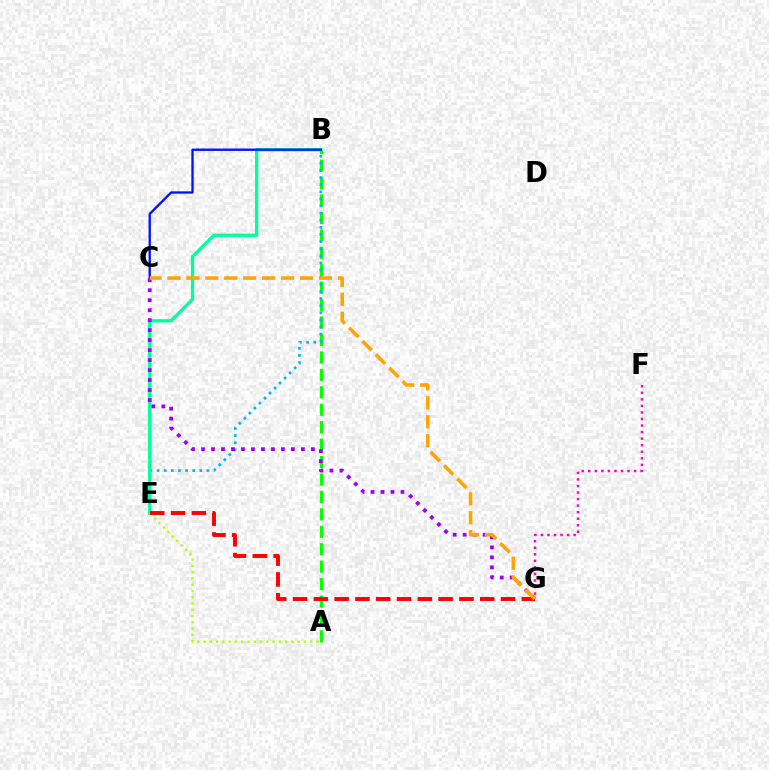{('A', 'B'): [{'color': '#08ff00', 'line_style': 'dashed', 'thickness': 2.37}], ('B', 'E'): [{'color': '#00b5ff', 'line_style': 'dotted', 'thickness': 1.93}, {'color': '#00ff9d', 'line_style': 'solid', 'thickness': 2.39}], ('A', 'E'): [{'color': '#b3ff00', 'line_style': 'dotted', 'thickness': 1.71}], ('B', 'C'): [{'color': '#0010ff', 'line_style': 'solid', 'thickness': 1.66}], ('F', 'G'): [{'color': '#ff00bd', 'line_style': 'dotted', 'thickness': 1.78}], ('C', 'G'): [{'color': '#9b00ff', 'line_style': 'dotted', 'thickness': 2.71}, {'color': '#ffa500', 'line_style': 'dashed', 'thickness': 2.57}], ('E', 'G'): [{'color': '#ff0000', 'line_style': 'dashed', 'thickness': 2.83}]}